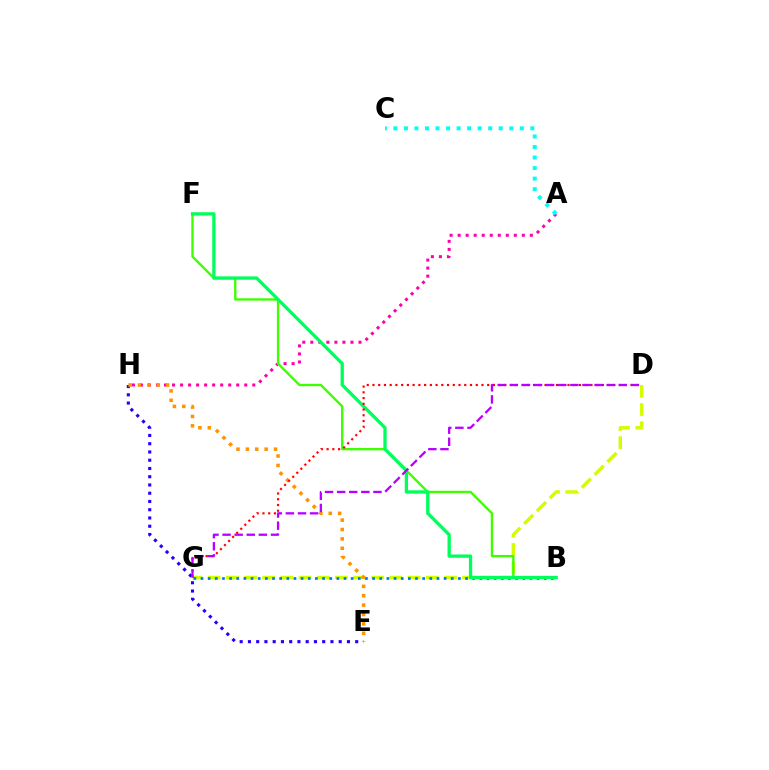{('A', 'H'): [{'color': '#ff00ac', 'line_style': 'dotted', 'thickness': 2.18}], ('D', 'G'): [{'color': '#d1ff00', 'line_style': 'dashed', 'thickness': 2.47}, {'color': '#ff0000', 'line_style': 'dotted', 'thickness': 1.56}, {'color': '#b900ff', 'line_style': 'dashed', 'thickness': 1.64}], ('B', 'F'): [{'color': '#3dff00', 'line_style': 'solid', 'thickness': 1.69}, {'color': '#00ff5c', 'line_style': 'solid', 'thickness': 2.37}], ('B', 'G'): [{'color': '#0074ff', 'line_style': 'dotted', 'thickness': 1.94}], ('A', 'C'): [{'color': '#00fff6', 'line_style': 'dotted', 'thickness': 2.86}], ('E', 'H'): [{'color': '#2500ff', 'line_style': 'dotted', 'thickness': 2.24}, {'color': '#ff9400', 'line_style': 'dotted', 'thickness': 2.55}]}